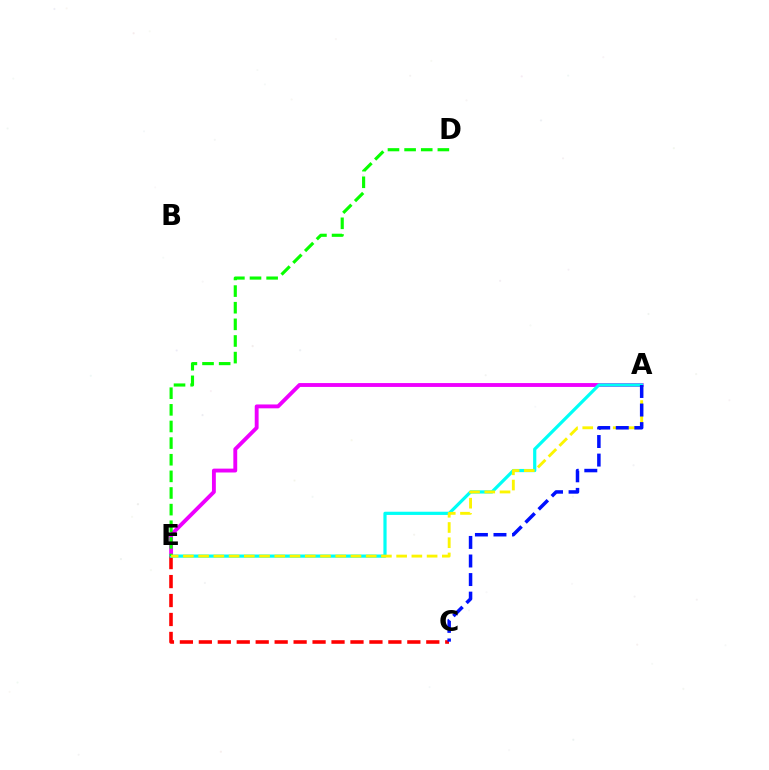{('A', 'E'): [{'color': '#ee00ff', 'line_style': 'solid', 'thickness': 2.78}, {'color': '#00fff6', 'line_style': 'solid', 'thickness': 2.31}, {'color': '#fcf500', 'line_style': 'dashed', 'thickness': 2.07}], ('C', 'E'): [{'color': '#ff0000', 'line_style': 'dashed', 'thickness': 2.57}], ('D', 'E'): [{'color': '#08ff00', 'line_style': 'dashed', 'thickness': 2.26}], ('A', 'C'): [{'color': '#0010ff', 'line_style': 'dashed', 'thickness': 2.52}]}